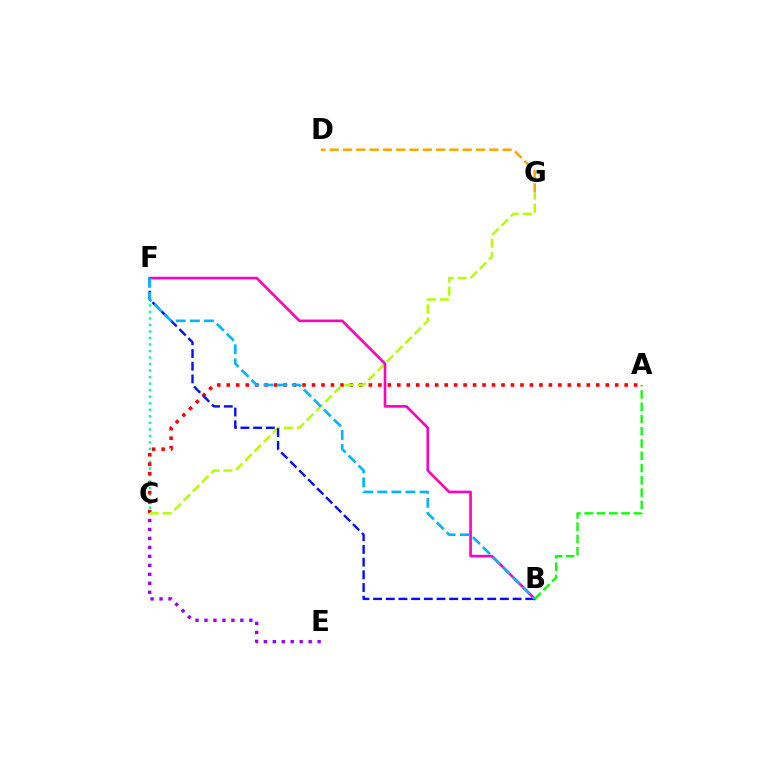{('C', 'F'): [{'color': '#00ff9d', 'line_style': 'dotted', 'thickness': 1.77}], ('A', 'C'): [{'color': '#ff0000', 'line_style': 'dotted', 'thickness': 2.57}], ('C', 'G'): [{'color': '#b3ff00', 'line_style': 'dashed', 'thickness': 1.77}], ('C', 'E'): [{'color': '#9b00ff', 'line_style': 'dotted', 'thickness': 2.44}], ('B', 'F'): [{'color': '#ff00bd', 'line_style': 'solid', 'thickness': 1.89}, {'color': '#0010ff', 'line_style': 'dashed', 'thickness': 1.72}, {'color': '#00b5ff', 'line_style': 'dashed', 'thickness': 1.91}], ('D', 'G'): [{'color': '#ffa500', 'line_style': 'dashed', 'thickness': 1.81}], ('A', 'B'): [{'color': '#08ff00', 'line_style': 'dashed', 'thickness': 1.67}]}